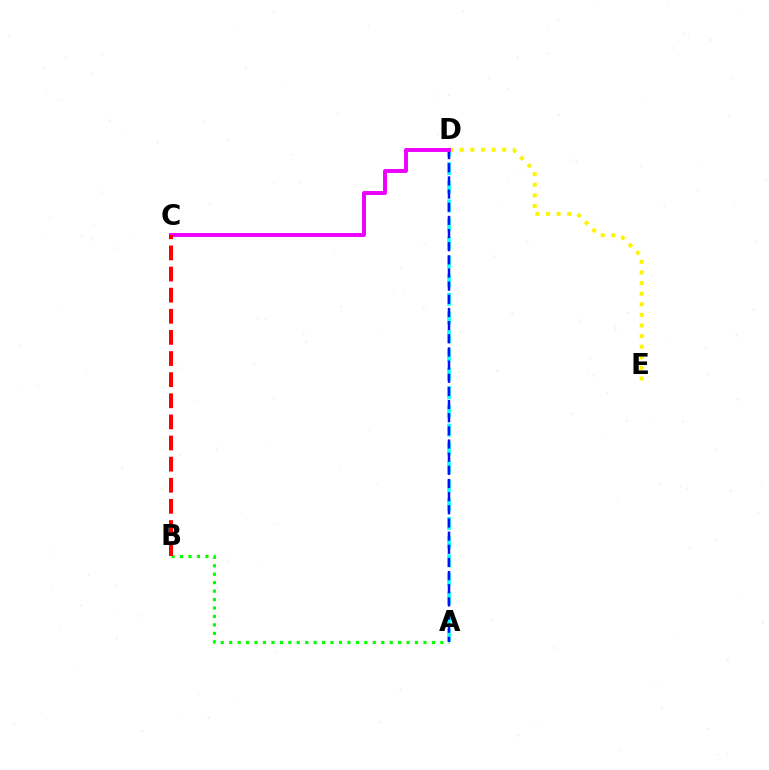{('A', 'B'): [{'color': '#08ff00', 'line_style': 'dotted', 'thickness': 2.29}], ('A', 'D'): [{'color': '#00fff6', 'line_style': 'dashed', 'thickness': 2.54}, {'color': '#0010ff', 'line_style': 'dashed', 'thickness': 1.79}], ('D', 'E'): [{'color': '#fcf500', 'line_style': 'dotted', 'thickness': 2.88}], ('C', 'D'): [{'color': '#ee00ff', 'line_style': 'solid', 'thickness': 2.82}], ('B', 'C'): [{'color': '#ff0000', 'line_style': 'dashed', 'thickness': 2.87}]}